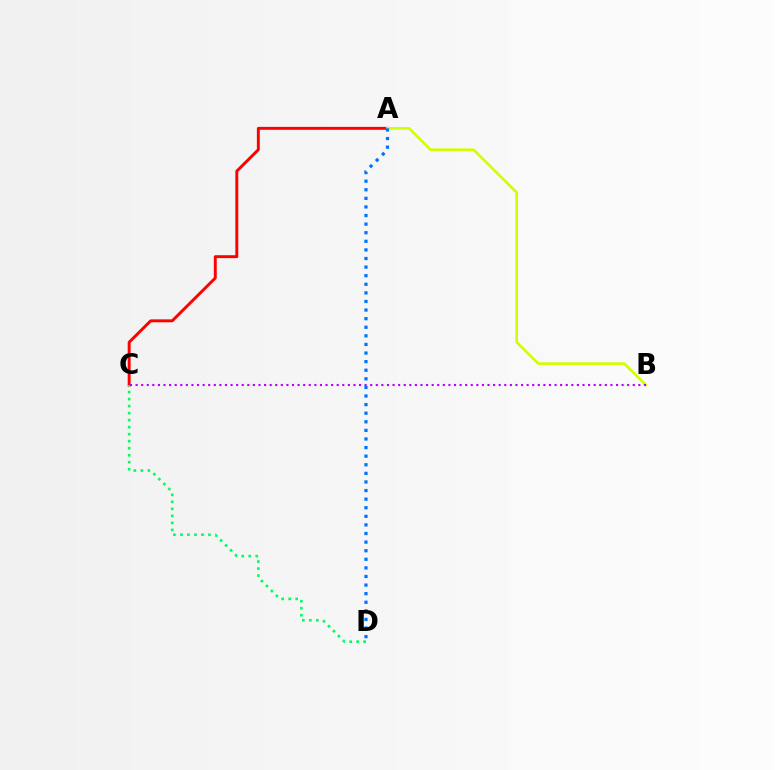{('A', 'C'): [{'color': '#ff0000', 'line_style': 'solid', 'thickness': 2.11}], ('C', 'D'): [{'color': '#00ff5c', 'line_style': 'dotted', 'thickness': 1.91}], ('A', 'B'): [{'color': '#d1ff00', 'line_style': 'solid', 'thickness': 1.92}], ('B', 'C'): [{'color': '#b900ff', 'line_style': 'dotted', 'thickness': 1.52}], ('A', 'D'): [{'color': '#0074ff', 'line_style': 'dotted', 'thickness': 2.34}]}